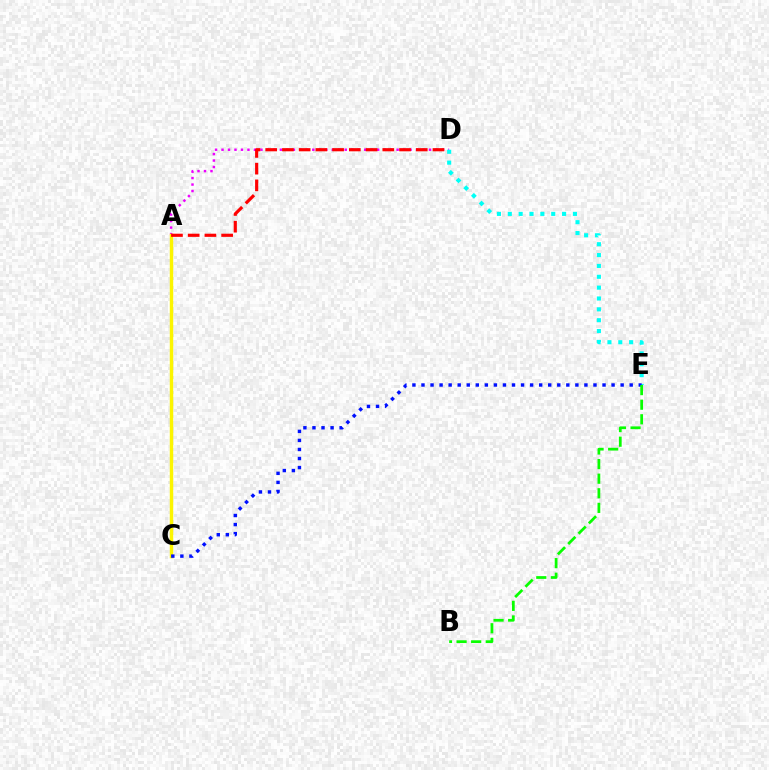{('A', 'D'): [{'color': '#ee00ff', 'line_style': 'dotted', 'thickness': 1.76}, {'color': '#ff0000', 'line_style': 'dashed', 'thickness': 2.27}], ('A', 'C'): [{'color': '#fcf500', 'line_style': 'solid', 'thickness': 2.47}], ('D', 'E'): [{'color': '#00fff6', 'line_style': 'dotted', 'thickness': 2.95}], ('C', 'E'): [{'color': '#0010ff', 'line_style': 'dotted', 'thickness': 2.46}], ('B', 'E'): [{'color': '#08ff00', 'line_style': 'dashed', 'thickness': 1.98}]}